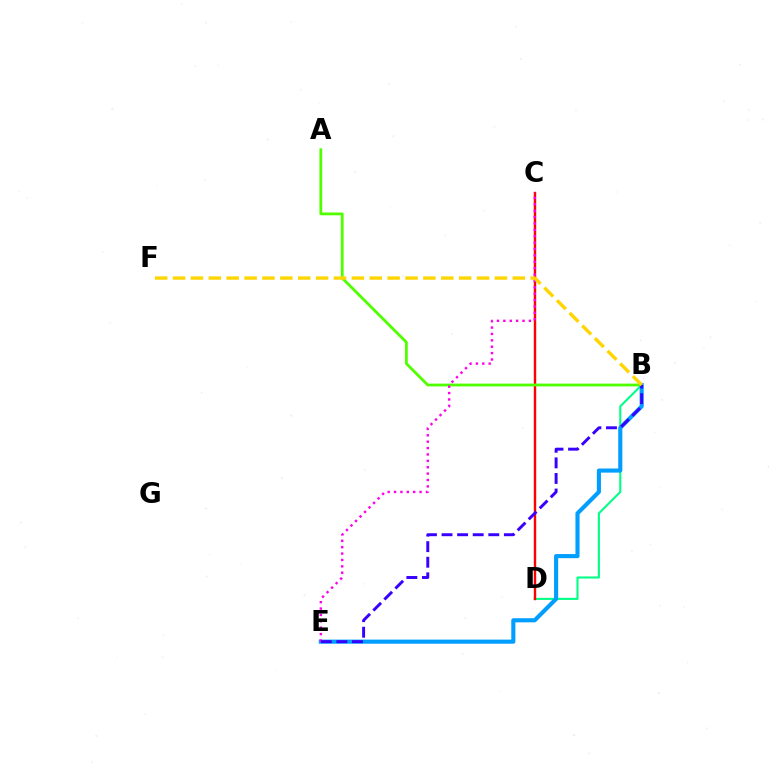{('B', 'D'): [{'color': '#00ff86', 'line_style': 'solid', 'thickness': 1.51}], ('C', 'D'): [{'color': '#ff0000', 'line_style': 'solid', 'thickness': 1.73}], ('A', 'B'): [{'color': '#4fff00', 'line_style': 'solid', 'thickness': 2.01}], ('B', 'E'): [{'color': '#009eff', 'line_style': 'solid', 'thickness': 2.96}, {'color': '#3700ff', 'line_style': 'dashed', 'thickness': 2.12}], ('C', 'E'): [{'color': '#ff00ed', 'line_style': 'dotted', 'thickness': 1.73}], ('B', 'F'): [{'color': '#ffd500', 'line_style': 'dashed', 'thickness': 2.43}]}